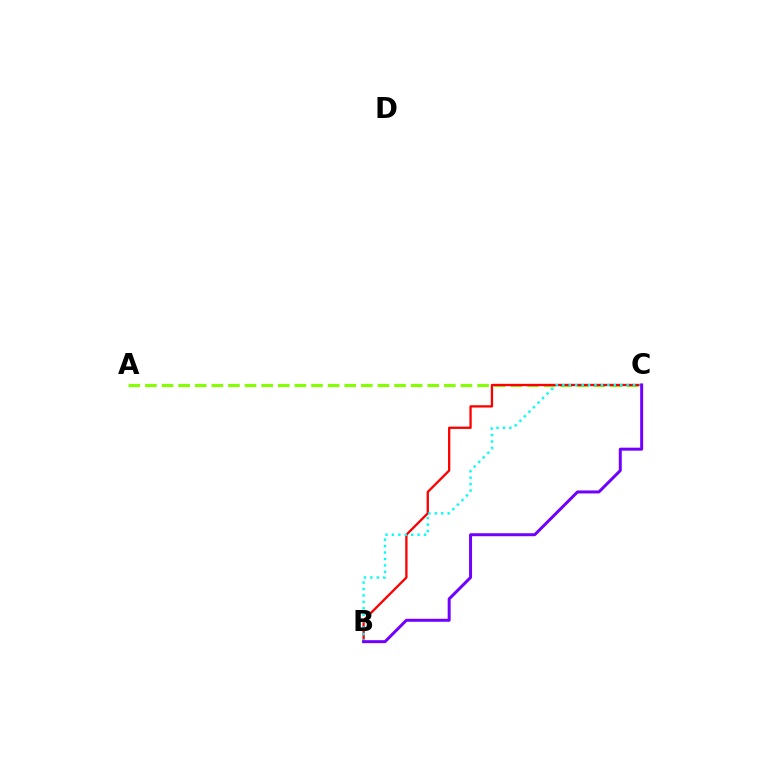{('A', 'C'): [{'color': '#84ff00', 'line_style': 'dashed', 'thickness': 2.26}], ('B', 'C'): [{'color': '#ff0000', 'line_style': 'solid', 'thickness': 1.66}, {'color': '#00fff6', 'line_style': 'dotted', 'thickness': 1.75}, {'color': '#7200ff', 'line_style': 'solid', 'thickness': 2.15}]}